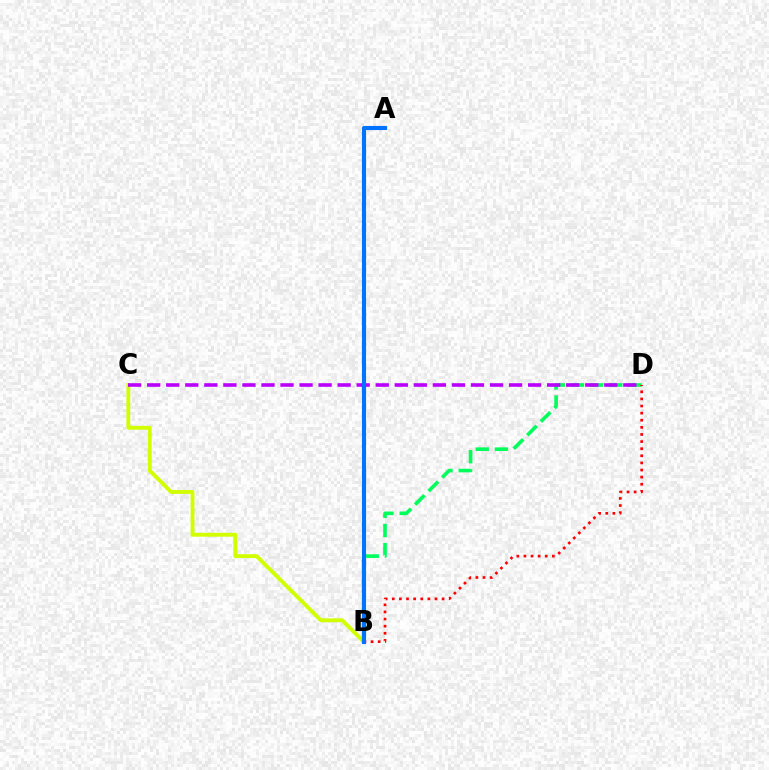{('B', 'C'): [{'color': '#d1ff00', 'line_style': 'solid', 'thickness': 2.78}], ('B', 'D'): [{'color': '#00ff5c', 'line_style': 'dashed', 'thickness': 2.61}, {'color': '#ff0000', 'line_style': 'dotted', 'thickness': 1.93}], ('C', 'D'): [{'color': '#b900ff', 'line_style': 'dashed', 'thickness': 2.59}], ('A', 'B'): [{'color': '#0074ff', 'line_style': 'solid', 'thickness': 2.97}]}